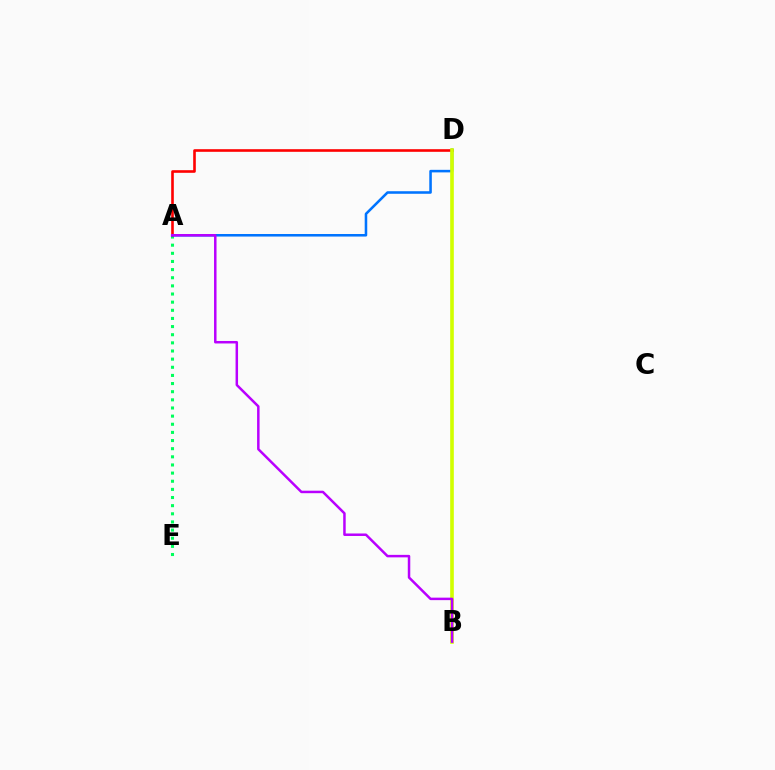{('A', 'E'): [{'color': '#00ff5c', 'line_style': 'dotted', 'thickness': 2.21}], ('A', 'D'): [{'color': '#ff0000', 'line_style': 'solid', 'thickness': 1.88}, {'color': '#0074ff', 'line_style': 'solid', 'thickness': 1.84}], ('B', 'D'): [{'color': '#d1ff00', 'line_style': 'solid', 'thickness': 2.62}], ('A', 'B'): [{'color': '#b900ff', 'line_style': 'solid', 'thickness': 1.79}]}